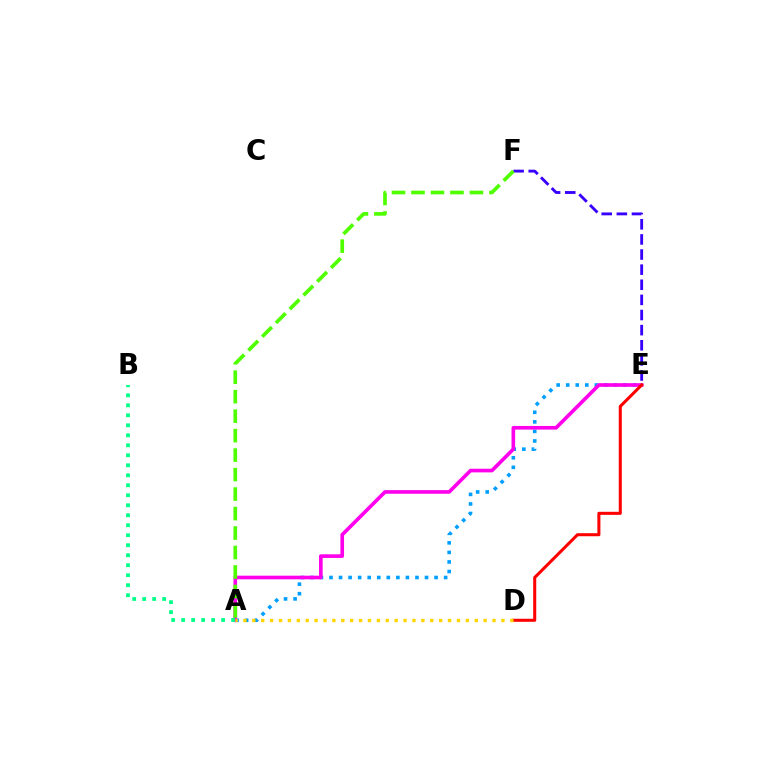{('A', 'E'): [{'color': '#009eff', 'line_style': 'dotted', 'thickness': 2.6}, {'color': '#ff00ed', 'line_style': 'solid', 'thickness': 2.63}], ('A', 'B'): [{'color': '#00ff86', 'line_style': 'dotted', 'thickness': 2.72}], ('D', 'E'): [{'color': '#ff0000', 'line_style': 'solid', 'thickness': 2.19}], ('E', 'F'): [{'color': '#3700ff', 'line_style': 'dashed', 'thickness': 2.05}], ('A', 'D'): [{'color': '#ffd500', 'line_style': 'dotted', 'thickness': 2.42}], ('A', 'F'): [{'color': '#4fff00', 'line_style': 'dashed', 'thickness': 2.65}]}